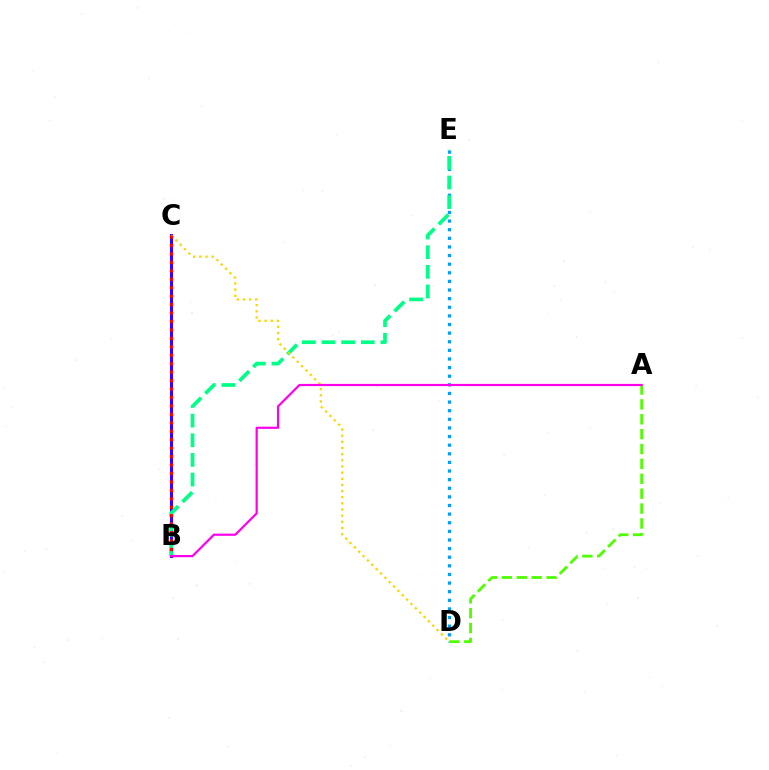{('D', 'E'): [{'color': '#009eff', 'line_style': 'dotted', 'thickness': 2.34}], ('B', 'C'): [{'color': '#3700ff', 'line_style': 'solid', 'thickness': 2.19}, {'color': '#ff0000', 'line_style': 'dotted', 'thickness': 2.29}], ('B', 'E'): [{'color': '#00ff86', 'line_style': 'dashed', 'thickness': 2.67}], ('C', 'D'): [{'color': '#ffd500', 'line_style': 'dotted', 'thickness': 1.67}], ('A', 'D'): [{'color': '#4fff00', 'line_style': 'dashed', 'thickness': 2.02}], ('A', 'B'): [{'color': '#ff00ed', 'line_style': 'solid', 'thickness': 1.58}]}